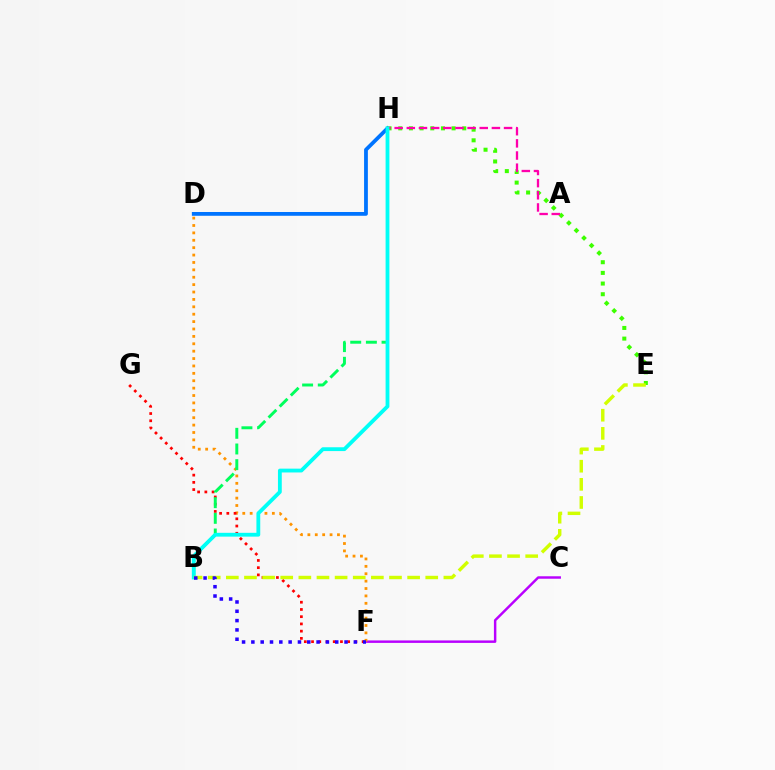{('C', 'F'): [{'color': '#b900ff', 'line_style': 'solid', 'thickness': 1.77}], ('D', 'F'): [{'color': '#ff9400', 'line_style': 'dotted', 'thickness': 2.01}], ('D', 'H'): [{'color': '#0074ff', 'line_style': 'solid', 'thickness': 2.73}], ('F', 'G'): [{'color': '#ff0000', 'line_style': 'dotted', 'thickness': 1.96}], ('B', 'H'): [{'color': '#00ff5c', 'line_style': 'dashed', 'thickness': 2.13}, {'color': '#00fff6', 'line_style': 'solid', 'thickness': 2.75}], ('E', 'H'): [{'color': '#3dff00', 'line_style': 'dotted', 'thickness': 2.9}], ('A', 'H'): [{'color': '#ff00ac', 'line_style': 'dashed', 'thickness': 1.65}], ('B', 'E'): [{'color': '#d1ff00', 'line_style': 'dashed', 'thickness': 2.46}], ('B', 'F'): [{'color': '#2500ff', 'line_style': 'dotted', 'thickness': 2.53}]}